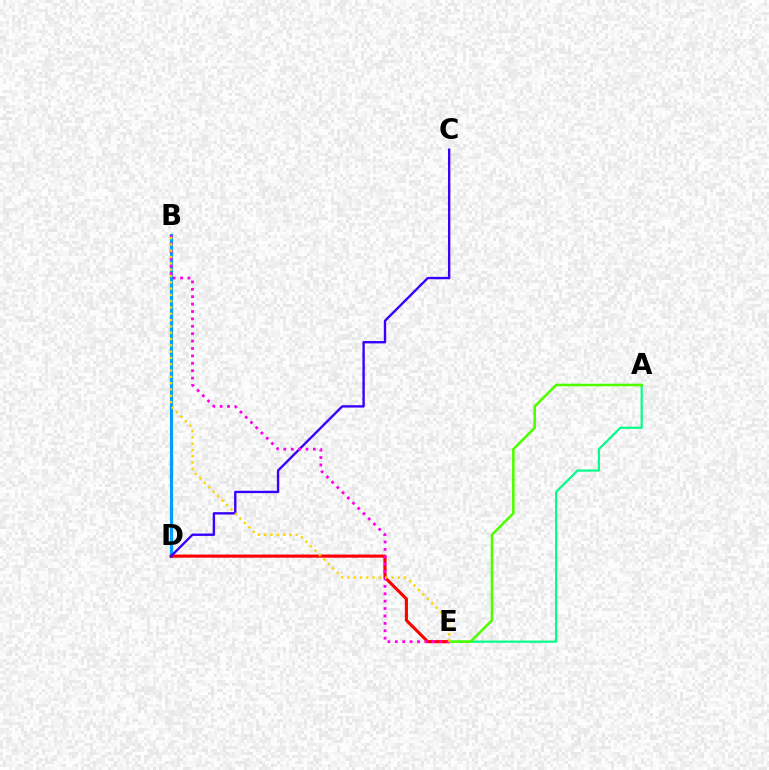{('B', 'D'): [{'color': '#009eff', 'line_style': 'solid', 'thickness': 2.29}], ('D', 'E'): [{'color': '#ff0000', 'line_style': 'solid', 'thickness': 2.25}], ('A', 'E'): [{'color': '#00ff86', 'line_style': 'solid', 'thickness': 1.57}, {'color': '#4fff00', 'line_style': 'solid', 'thickness': 1.86}], ('C', 'D'): [{'color': '#3700ff', 'line_style': 'solid', 'thickness': 1.71}], ('B', 'E'): [{'color': '#ff00ed', 'line_style': 'dotted', 'thickness': 2.01}, {'color': '#ffd500', 'line_style': 'dotted', 'thickness': 1.71}]}